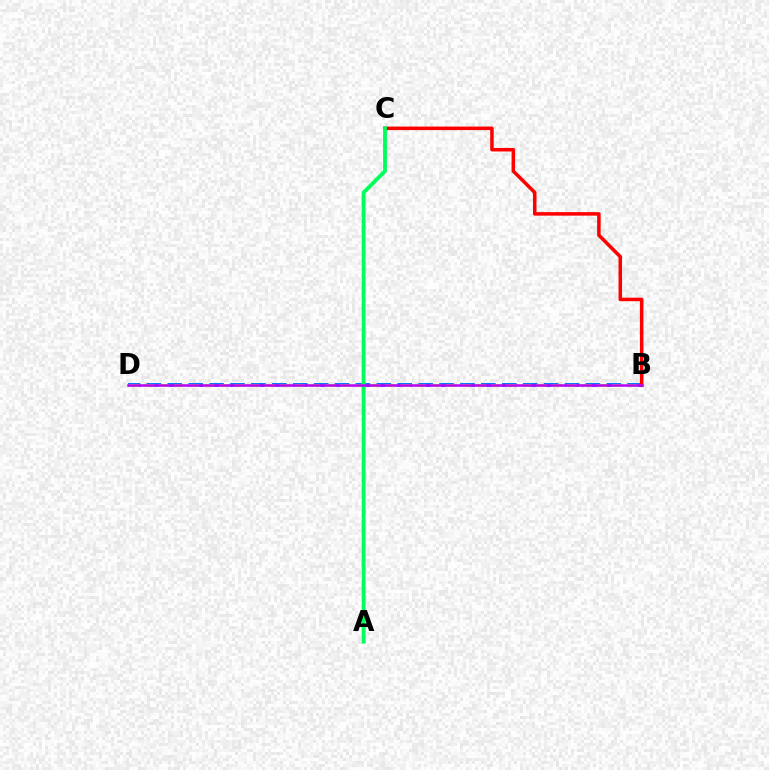{('B', 'D'): [{'color': '#0074ff', 'line_style': 'dashed', 'thickness': 2.84}, {'color': '#d1ff00', 'line_style': 'dashed', 'thickness': 2.05}, {'color': '#b900ff', 'line_style': 'solid', 'thickness': 1.81}], ('B', 'C'): [{'color': '#ff0000', 'line_style': 'solid', 'thickness': 2.53}], ('A', 'C'): [{'color': '#00ff5c', 'line_style': 'solid', 'thickness': 2.77}]}